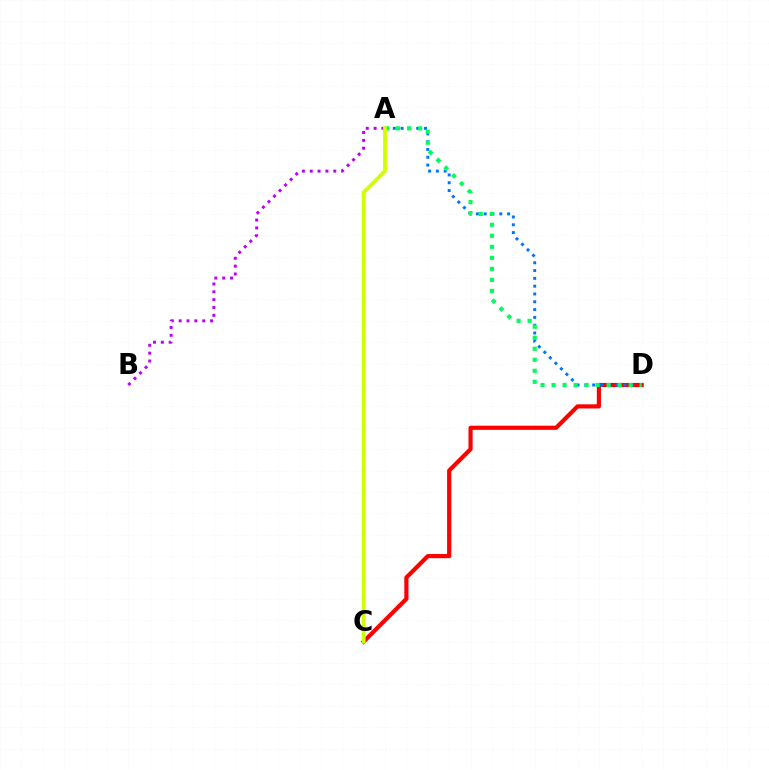{('C', 'D'): [{'color': '#ff0000', 'line_style': 'solid', 'thickness': 3.0}], ('A', 'D'): [{'color': '#0074ff', 'line_style': 'dotted', 'thickness': 2.12}, {'color': '#00ff5c', 'line_style': 'dotted', 'thickness': 2.99}], ('A', 'B'): [{'color': '#b900ff', 'line_style': 'dotted', 'thickness': 2.13}], ('A', 'C'): [{'color': '#d1ff00', 'line_style': 'solid', 'thickness': 2.75}]}